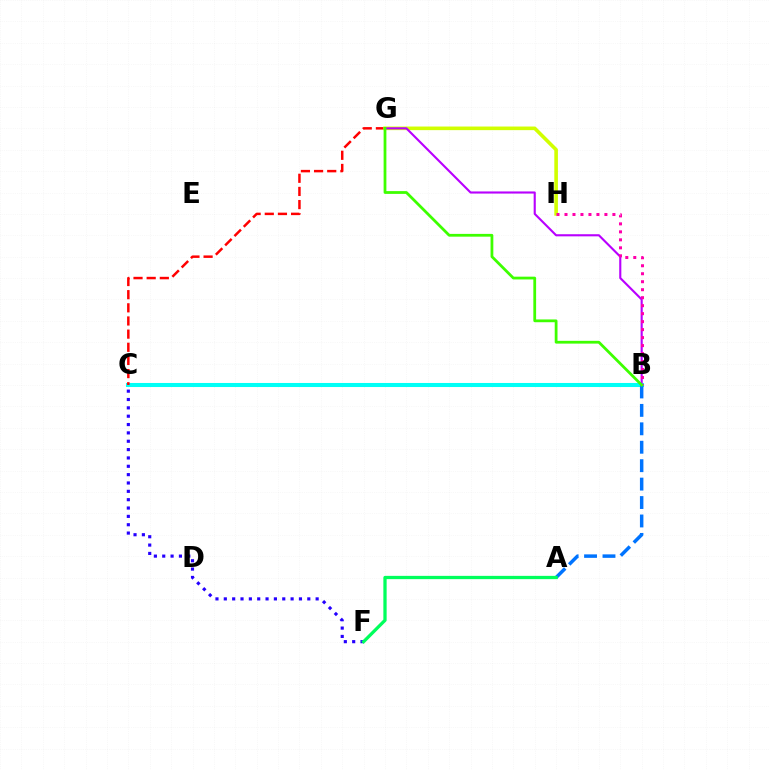{('B', 'C'): [{'color': '#ff9400', 'line_style': 'dotted', 'thickness': 2.81}, {'color': '#00fff6', 'line_style': 'solid', 'thickness': 2.92}], ('C', 'F'): [{'color': '#2500ff', 'line_style': 'dotted', 'thickness': 2.27}], ('C', 'G'): [{'color': '#ff0000', 'line_style': 'dashed', 'thickness': 1.79}], ('G', 'H'): [{'color': '#d1ff00', 'line_style': 'solid', 'thickness': 2.6}], ('B', 'G'): [{'color': '#b900ff', 'line_style': 'solid', 'thickness': 1.53}, {'color': '#3dff00', 'line_style': 'solid', 'thickness': 2.0}], ('A', 'B'): [{'color': '#0074ff', 'line_style': 'dashed', 'thickness': 2.5}], ('B', 'H'): [{'color': '#ff00ac', 'line_style': 'dotted', 'thickness': 2.17}], ('A', 'F'): [{'color': '#00ff5c', 'line_style': 'solid', 'thickness': 2.36}]}